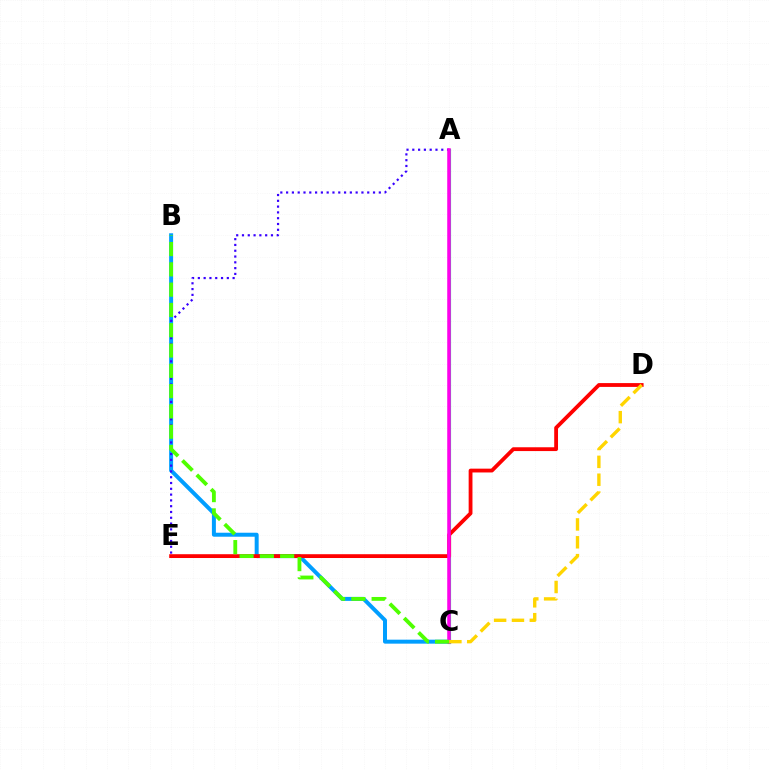{('B', 'C'): [{'color': '#009eff', 'line_style': 'solid', 'thickness': 2.87}, {'color': '#4fff00', 'line_style': 'dashed', 'thickness': 2.76}], ('A', 'C'): [{'color': '#00ff86', 'line_style': 'solid', 'thickness': 2.26}, {'color': '#ff00ed', 'line_style': 'solid', 'thickness': 2.53}], ('D', 'E'): [{'color': '#ff0000', 'line_style': 'solid', 'thickness': 2.74}], ('A', 'E'): [{'color': '#3700ff', 'line_style': 'dotted', 'thickness': 1.57}], ('C', 'D'): [{'color': '#ffd500', 'line_style': 'dashed', 'thickness': 2.43}]}